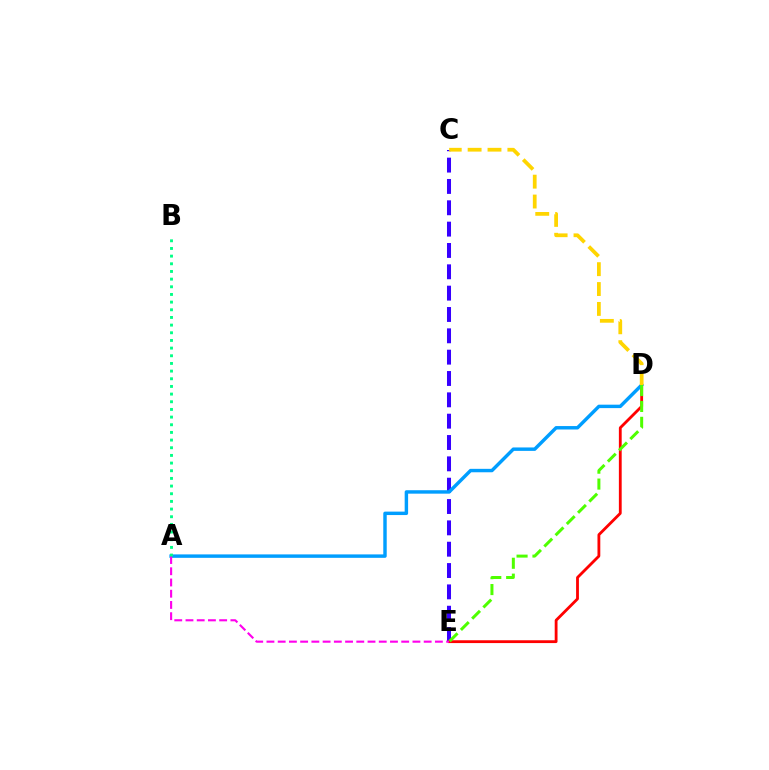{('C', 'E'): [{'color': '#3700ff', 'line_style': 'dashed', 'thickness': 2.9}], ('D', 'E'): [{'color': '#ff0000', 'line_style': 'solid', 'thickness': 2.03}, {'color': '#4fff00', 'line_style': 'dashed', 'thickness': 2.16}], ('A', 'D'): [{'color': '#009eff', 'line_style': 'solid', 'thickness': 2.47}], ('C', 'D'): [{'color': '#ffd500', 'line_style': 'dashed', 'thickness': 2.7}], ('A', 'E'): [{'color': '#ff00ed', 'line_style': 'dashed', 'thickness': 1.53}], ('A', 'B'): [{'color': '#00ff86', 'line_style': 'dotted', 'thickness': 2.08}]}